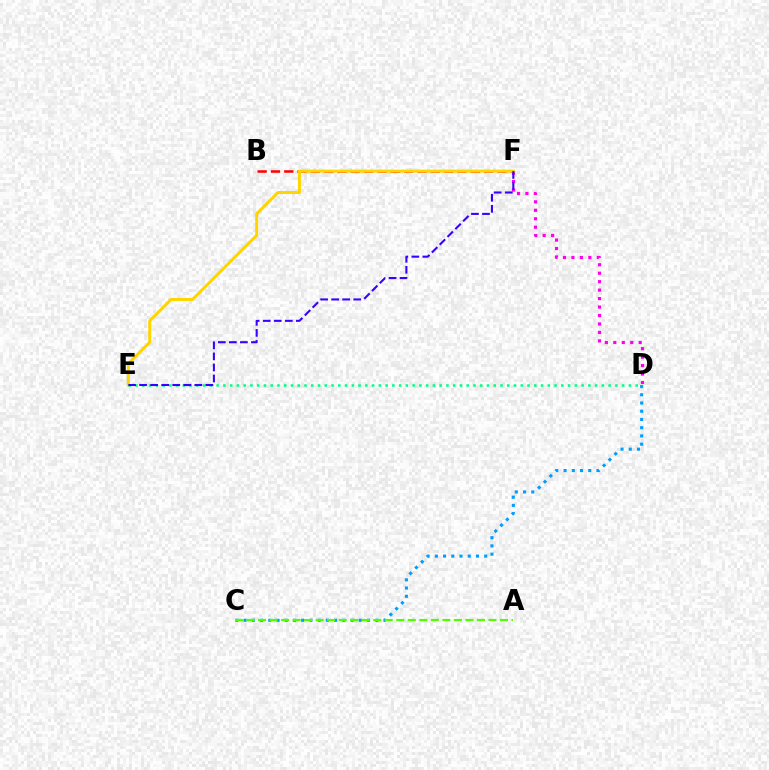{('B', 'F'): [{'color': '#ff0000', 'line_style': 'dashed', 'thickness': 1.81}], ('D', 'F'): [{'color': '#ff00ed', 'line_style': 'dotted', 'thickness': 2.3}], ('E', 'F'): [{'color': '#ffd500', 'line_style': 'solid', 'thickness': 2.15}, {'color': '#3700ff', 'line_style': 'dashed', 'thickness': 1.5}], ('C', 'D'): [{'color': '#009eff', 'line_style': 'dotted', 'thickness': 2.24}], ('A', 'C'): [{'color': '#4fff00', 'line_style': 'dashed', 'thickness': 1.56}], ('D', 'E'): [{'color': '#00ff86', 'line_style': 'dotted', 'thickness': 1.84}]}